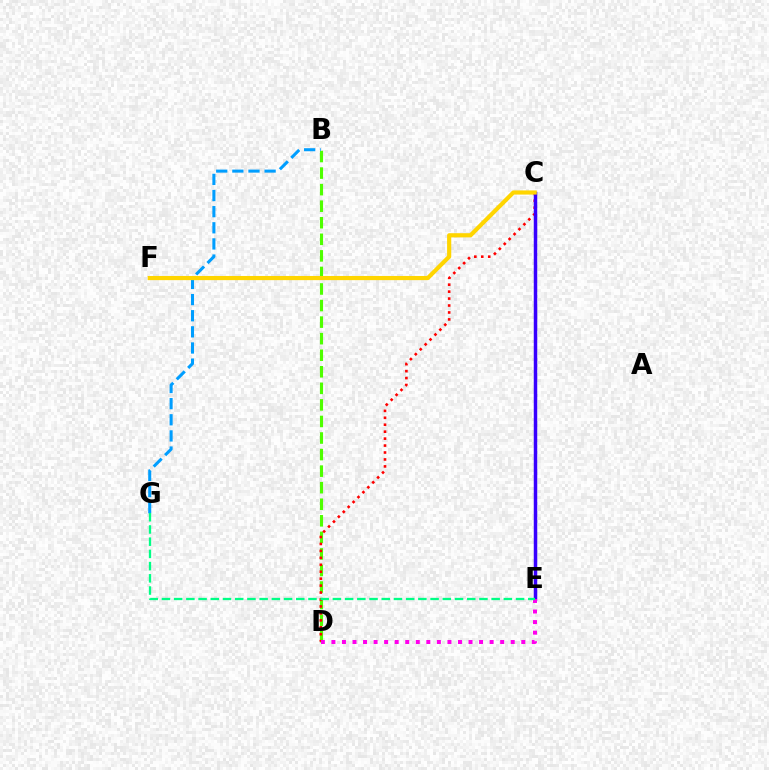{('B', 'D'): [{'color': '#4fff00', 'line_style': 'dashed', 'thickness': 2.25}], ('C', 'D'): [{'color': '#ff0000', 'line_style': 'dotted', 'thickness': 1.89}], ('C', 'E'): [{'color': '#3700ff', 'line_style': 'solid', 'thickness': 2.51}], ('D', 'E'): [{'color': '#ff00ed', 'line_style': 'dotted', 'thickness': 2.87}], ('B', 'G'): [{'color': '#009eff', 'line_style': 'dashed', 'thickness': 2.19}], ('C', 'F'): [{'color': '#ffd500', 'line_style': 'solid', 'thickness': 2.99}], ('E', 'G'): [{'color': '#00ff86', 'line_style': 'dashed', 'thickness': 1.66}]}